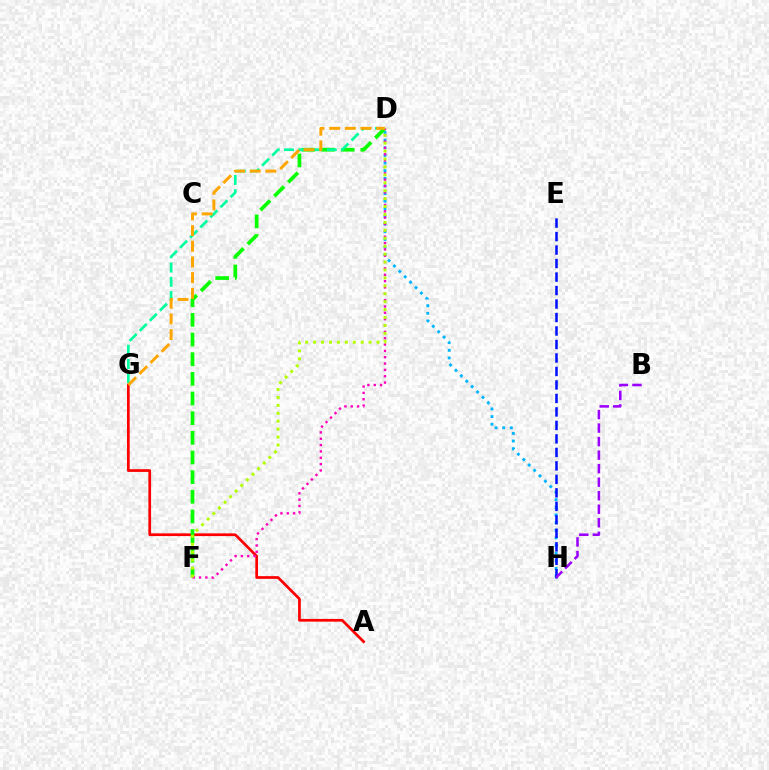{('D', 'H'): [{'color': '#00b5ff', 'line_style': 'dotted', 'thickness': 2.08}], ('E', 'H'): [{'color': '#0010ff', 'line_style': 'dashed', 'thickness': 1.83}], ('A', 'G'): [{'color': '#ff0000', 'line_style': 'solid', 'thickness': 1.96}], ('D', 'F'): [{'color': '#08ff00', 'line_style': 'dashed', 'thickness': 2.67}, {'color': '#ff00bd', 'line_style': 'dotted', 'thickness': 1.72}, {'color': '#b3ff00', 'line_style': 'dotted', 'thickness': 2.15}], ('D', 'G'): [{'color': '#00ff9d', 'line_style': 'dashed', 'thickness': 1.94}, {'color': '#ffa500', 'line_style': 'dashed', 'thickness': 2.13}], ('B', 'H'): [{'color': '#9b00ff', 'line_style': 'dashed', 'thickness': 1.84}]}